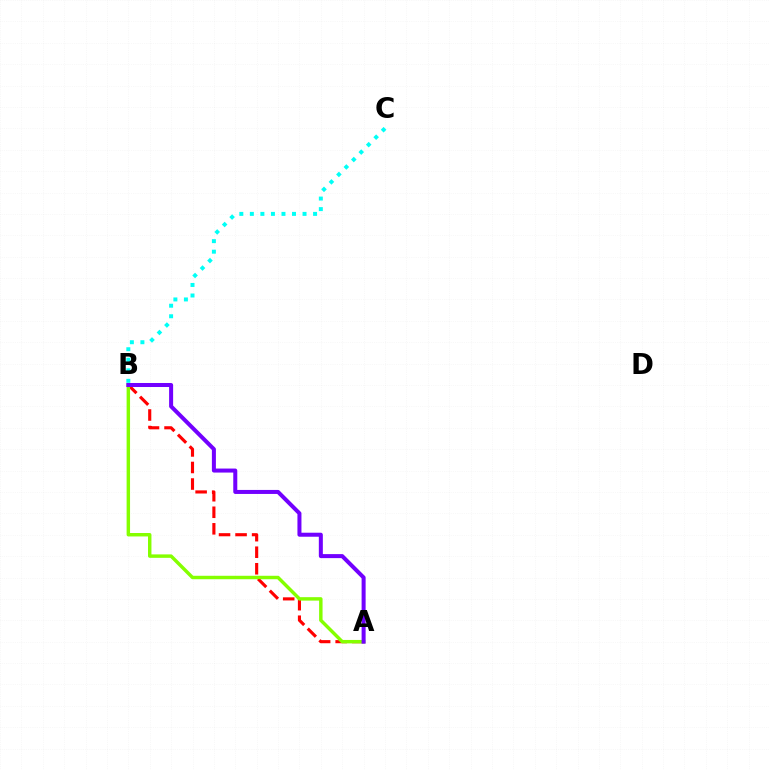{('B', 'C'): [{'color': '#00fff6', 'line_style': 'dotted', 'thickness': 2.86}], ('A', 'B'): [{'color': '#ff0000', 'line_style': 'dashed', 'thickness': 2.25}, {'color': '#84ff00', 'line_style': 'solid', 'thickness': 2.48}, {'color': '#7200ff', 'line_style': 'solid', 'thickness': 2.89}]}